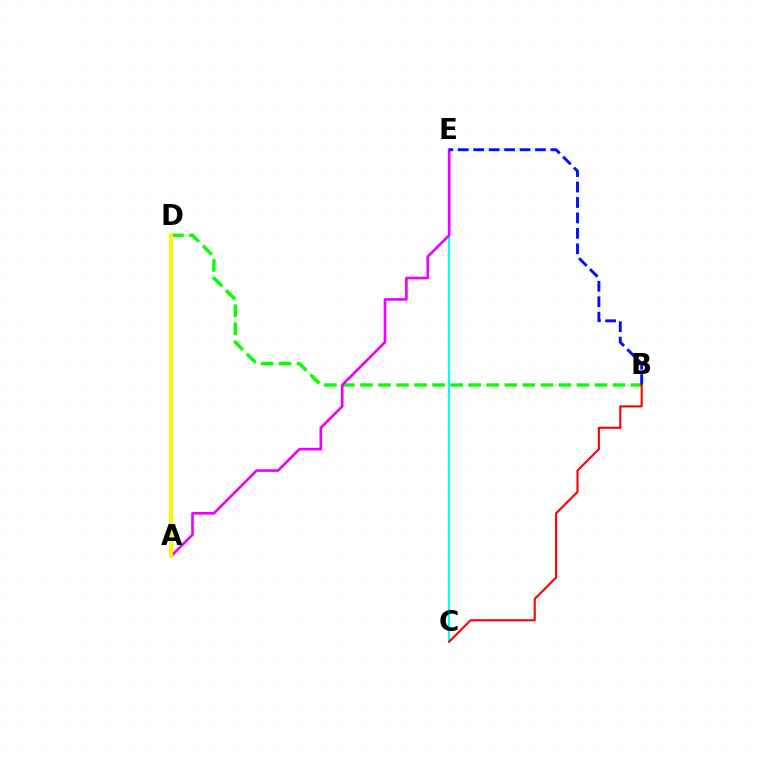{('B', 'D'): [{'color': '#08ff00', 'line_style': 'dashed', 'thickness': 2.45}], ('C', 'E'): [{'color': '#00fff6', 'line_style': 'solid', 'thickness': 1.53}], ('A', 'E'): [{'color': '#ee00ff', 'line_style': 'solid', 'thickness': 1.92}], ('B', 'E'): [{'color': '#0010ff', 'line_style': 'dashed', 'thickness': 2.1}], ('A', 'D'): [{'color': '#fcf500', 'line_style': 'solid', 'thickness': 2.77}], ('B', 'C'): [{'color': '#ff0000', 'line_style': 'solid', 'thickness': 1.52}]}